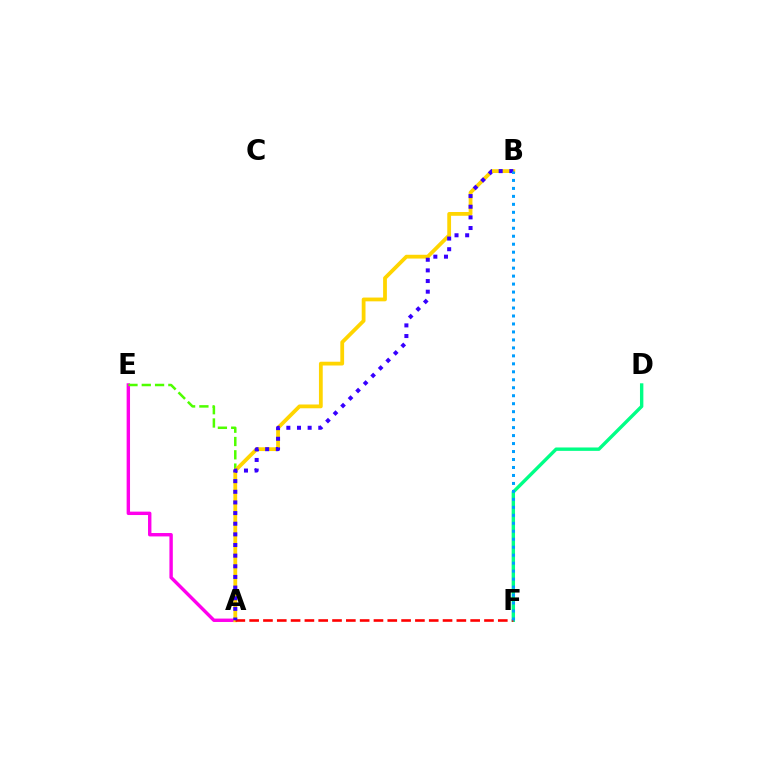{('D', 'F'): [{'color': '#00ff86', 'line_style': 'solid', 'thickness': 2.44}], ('A', 'E'): [{'color': '#ff00ed', 'line_style': 'solid', 'thickness': 2.45}, {'color': '#4fff00', 'line_style': 'dashed', 'thickness': 1.81}], ('A', 'B'): [{'color': '#ffd500', 'line_style': 'solid', 'thickness': 2.72}, {'color': '#3700ff', 'line_style': 'dotted', 'thickness': 2.89}], ('A', 'F'): [{'color': '#ff0000', 'line_style': 'dashed', 'thickness': 1.88}], ('B', 'F'): [{'color': '#009eff', 'line_style': 'dotted', 'thickness': 2.17}]}